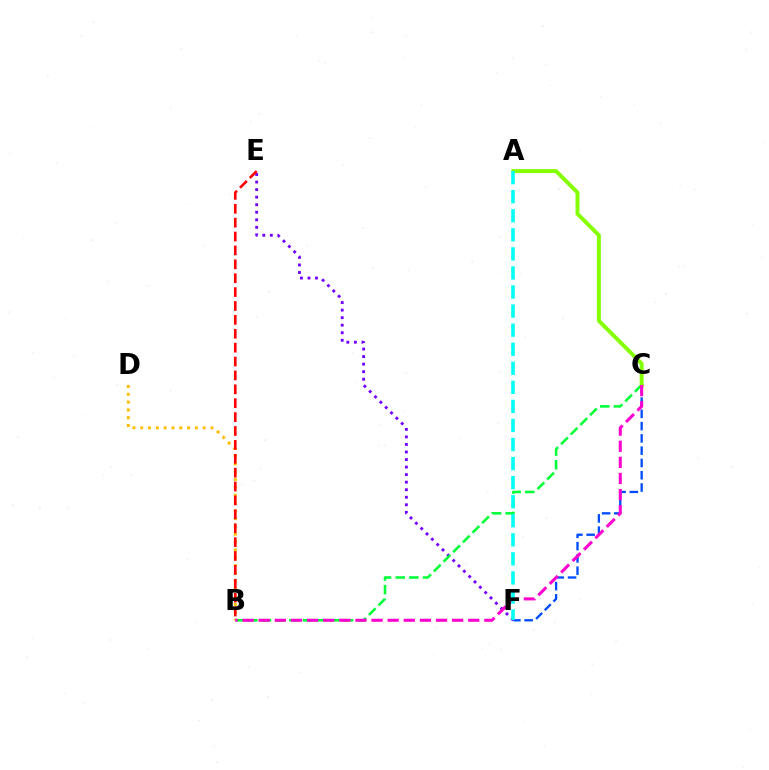{('C', 'F'): [{'color': '#004bff', 'line_style': 'dashed', 'thickness': 1.67}], ('E', 'F'): [{'color': '#7200ff', 'line_style': 'dotted', 'thickness': 2.05}], ('B', 'C'): [{'color': '#00ff39', 'line_style': 'dashed', 'thickness': 1.86}, {'color': '#ff00cf', 'line_style': 'dashed', 'thickness': 2.19}], ('A', 'C'): [{'color': '#84ff00', 'line_style': 'solid', 'thickness': 2.83}], ('B', 'D'): [{'color': '#ffbd00', 'line_style': 'dotted', 'thickness': 2.12}], ('A', 'F'): [{'color': '#00fff6', 'line_style': 'dashed', 'thickness': 2.59}], ('B', 'E'): [{'color': '#ff0000', 'line_style': 'dashed', 'thickness': 1.89}]}